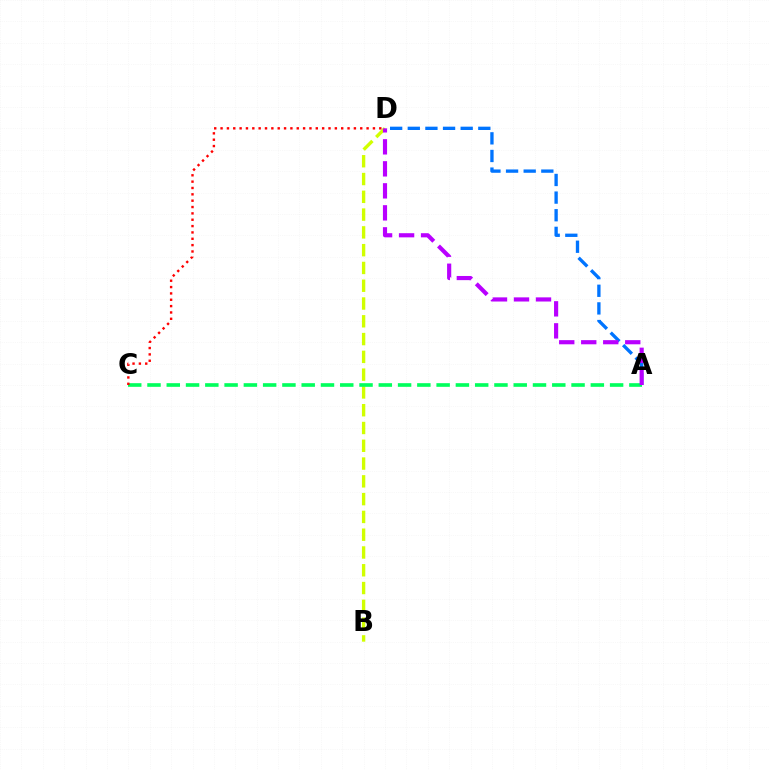{('A', 'D'): [{'color': '#0074ff', 'line_style': 'dashed', 'thickness': 2.4}, {'color': '#b900ff', 'line_style': 'dashed', 'thickness': 2.99}], ('B', 'D'): [{'color': '#d1ff00', 'line_style': 'dashed', 'thickness': 2.42}], ('A', 'C'): [{'color': '#00ff5c', 'line_style': 'dashed', 'thickness': 2.62}], ('C', 'D'): [{'color': '#ff0000', 'line_style': 'dotted', 'thickness': 1.73}]}